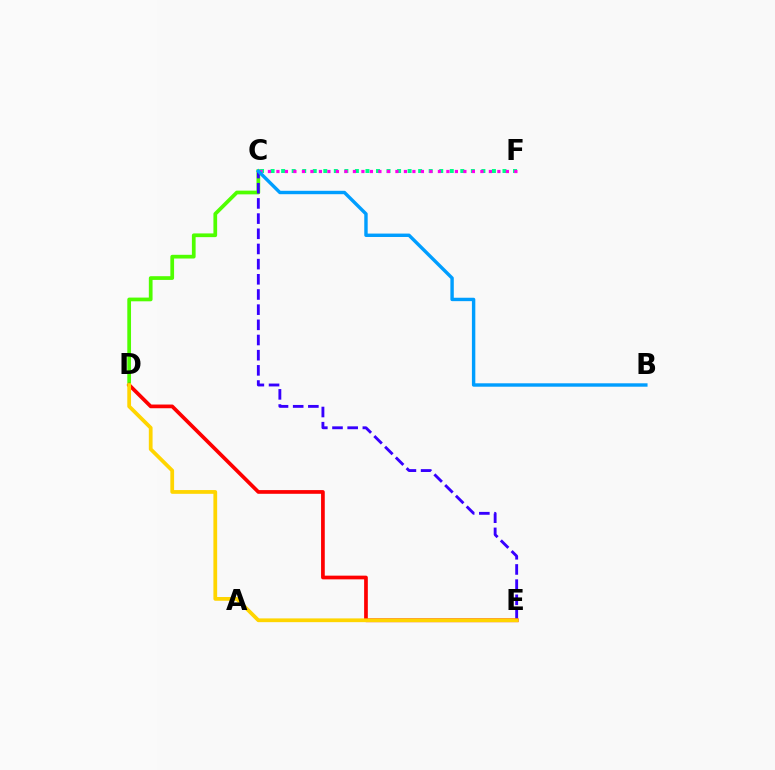{('C', 'F'): [{'color': '#00ff86', 'line_style': 'dotted', 'thickness': 2.86}, {'color': '#ff00ed', 'line_style': 'dotted', 'thickness': 2.31}], ('C', 'D'): [{'color': '#4fff00', 'line_style': 'solid', 'thickness': 2.68}], ('C', 'E'): [{'color': '#3700ff', 'line_style': 'dashed', 'thickness': 2.06}], ('B', 'C'): [{'color': '#009eff', 'line_style': 'solid', 'thickness': 2.45}], ('D', 'E'): [{'color': '#ff0000', 'line_style': 'solid', 'thickness': 2.67}, {'color': '#ffd500', 'line_style': 'solid', 'thickness': 2.7}]}